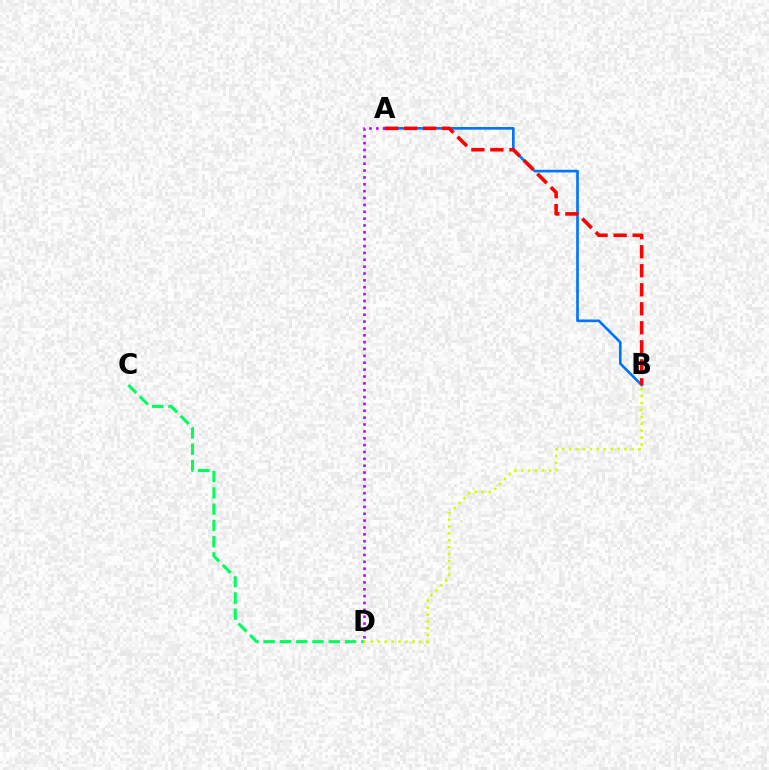{('A', 'B'): [{'color': '#0074ff', 'line_style': 'solid', 'thickness': 1.92}, {'color': '#ff0000', 'line_style': 'dashed', 'thickness': 2.58}], ('A', 'D'): [{'color': '#b900ff', 'line_style': 'dotted', 'thickness': 1.86}], ('B', 'D'): [{'color': '#d1ff00', 'line_style': 'dotted', 'thickness': 1.88}], ('C', 'D'): [{'color': '#00ff5c', 'line_style': 'dashed', 'thickness': 2.21}]}